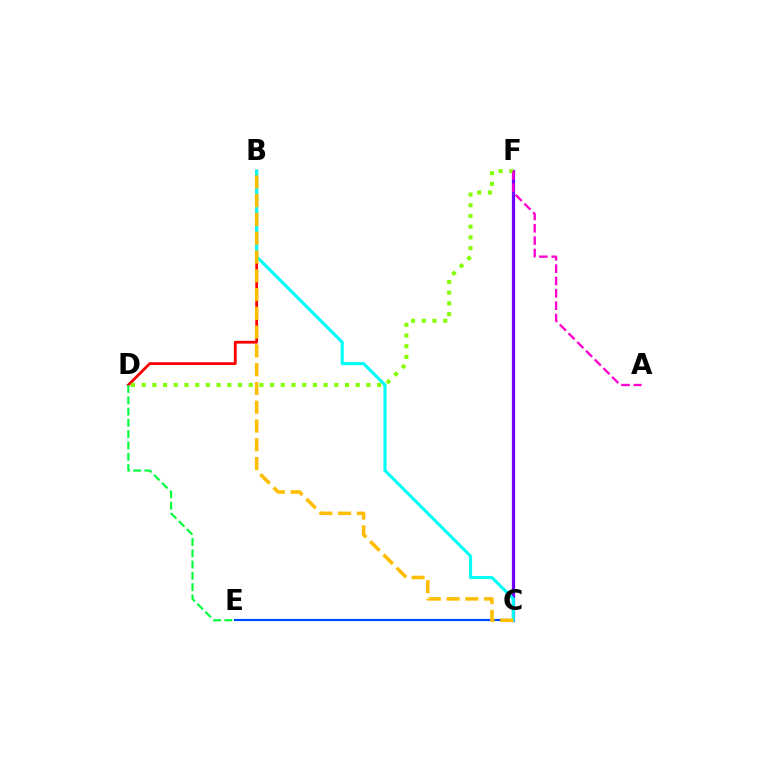{('C', 'E'): [{'color': '#004bff', 'line_style': 'solid', 'thickness': 1.54}], ('B', 'D'): [{'color': '#ff0000', 'line_style': 'solid', 'thickness': 2.01}], ('C', 'F'): [{'color': '#7200ff', 'line_style': 'solid', 'thickness': 2.32}], ('B', 'C'): [{'color': '#00fff6', 'line_style': 'solid', 'thickness': 2.24}, {'color': '#ffbd00', 'line_style': 'dashed', 'thickness': 2.55}], ('D', 'F'): [{'color': '#84ff00', 'line_style': 'dotted', 'thickness': 2.91}], ('A', 'F'): [{'color': '#ff00cf', 'line_style': 'dashed', 'thickness': 1.68}], ('D', 'E'): [{'color': '#00ff39', 'line_style': 'dashed', 'thickness': 1.54}]}